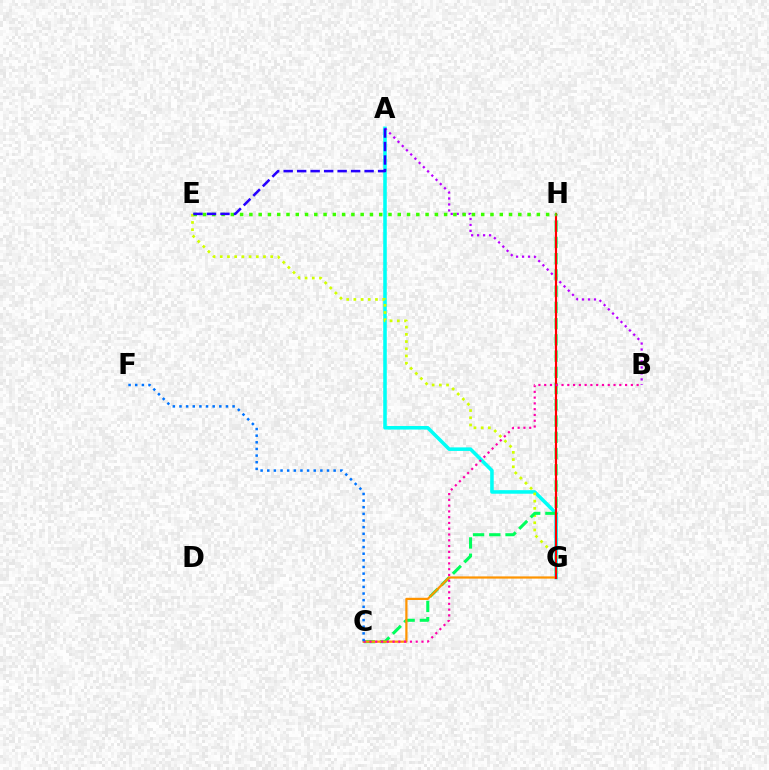{('A', 'G'): [{'color': '#00fff6', 'line_style': 'solid', 'thickness': 2.56}], ('E', 'G'): [{'color': '#d1ff00', 'line_style': 'dotted', 'thickness': 1.96}], ('C', 'H'): [{'color': '#00ff5c', 'line_style': 'dashed', 'thickness': 2.21}], ('A', 'B'): [{'color': '#b900ff', 'line_style': 'dotted', 'thickness': 1.62}], ('C', 'G'): [{'color': '#ff9400', 'line_style': 'solid', 'thickness': 1.6}], ('G', 'H'): [{'color': '#ff0000', 'line_style': 'solid', 'thickness': 1.55}], ('B', 'C'): [{'color': '#ff00ac', 'line_style': 'dotted', 'thickness': 1.57}], ('E', 'H'): [{'color': '#3dff00', 'line_style': 'dotted', 'thickness': 2.52}], ('C', 'F'): [{'color': '#0074ff', 'line_style': 'dotted', 'thickness': 1.8}], ('A', 'E'): [{'color': '#2500ff', 'line_style': 'dashed', 'thickness': 1.83}]}